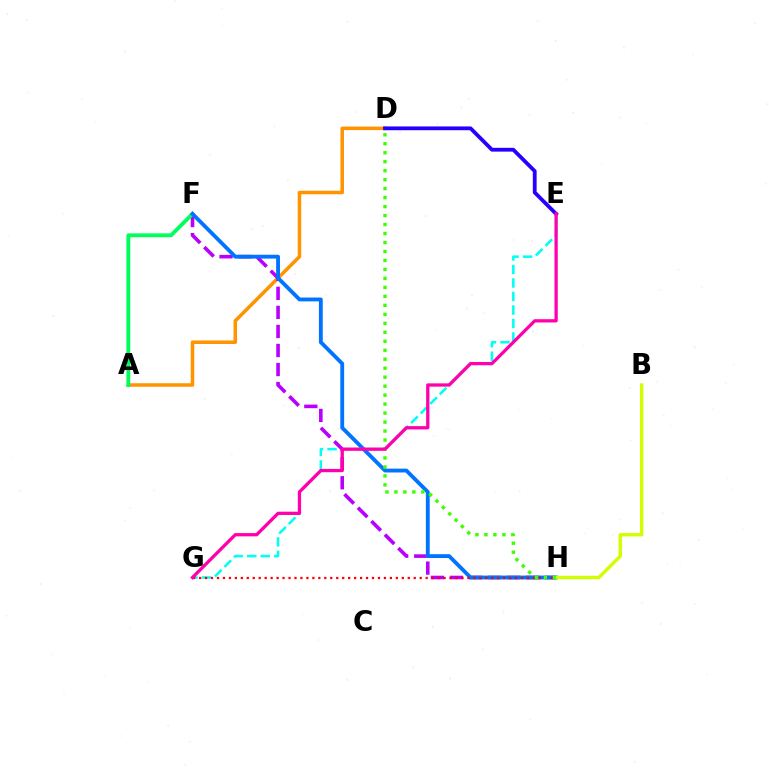{('A', 'D'): [{'color': '#ff9400', 'line_style': 'solid', 'thickness': 2.54}], ('F', 'H'): [{'color': '#b900ff', 'line_style': 'dashed', 'thickness': 2.59}, {'color': '#0074ff', 'line_style': 'solid', 'thickness': 2.77}], ('A', 'F'): [{'color': '#00ff5c', 'line_style': 'solid', 'thickness': 2.78}], ('E', 'G'): [{'color': '#00fff6', 'line_style': 'dashed', 'thickness': 1.84}, {'color': '#ff00ac', 'line_style': 'solid', 'thickness': 2.36}], ('G', 'H'): [{'color': '#ff0000', 'line_style': 'dotted', 'thickness': 1.62}], ('D', 'E'): [{'color': '#2500ff', 'line_style': 'solid', 'thickness': 2.73}], ('B', 'H'): [{'color': '#d1ff00', 'line_style': 'solid', 'thickness': 2.45}], ('D', 'H'): [{'color': '#3dff00', 'line_style': 'dotted', 'thickness': 2.44}]}